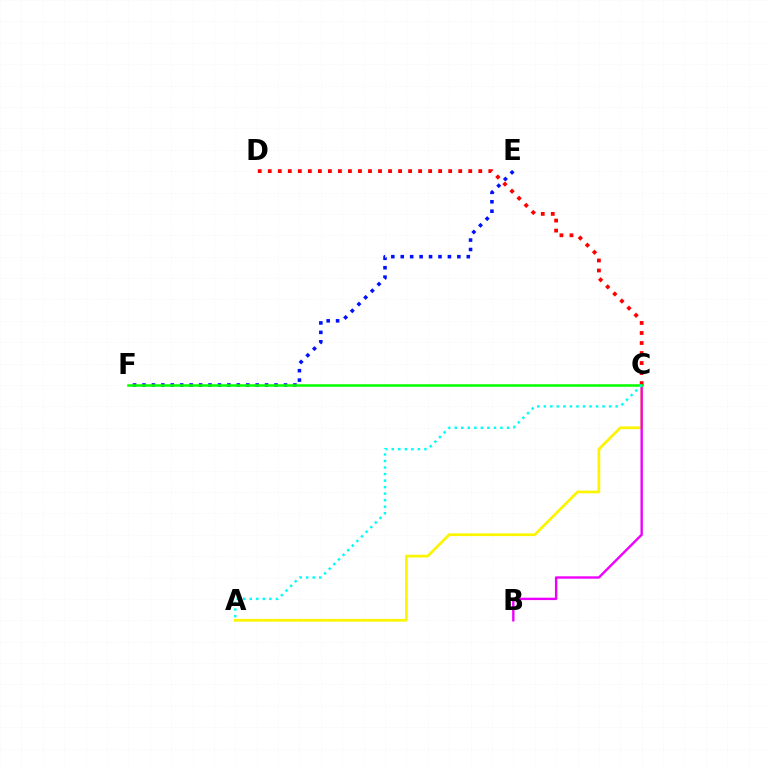{('A', 'C'): [{'color': '#fcf500', 'line_style': 'solid', 'thickness': 1.96}, {'color': '#00fff6', 'line_style': 'dotted', 'thickness': 1.77}], ('E', 'F'): [{'color': '#0010ff', 'line_style': 'dotted', 'thickness': 2.56}], ('B', 'C'): [{'color': '#ee00ff', 'line_style': 'solid', 'thickness': 1.72}], ('C', 'D'): [{'color': '#ff0000', 'line_style': 'dotted', 'thickness': 2.72}], ('C', 'F'): [{'color': '#08ff00', 'line_style': 'solid', 'thickness': 1.83}]}